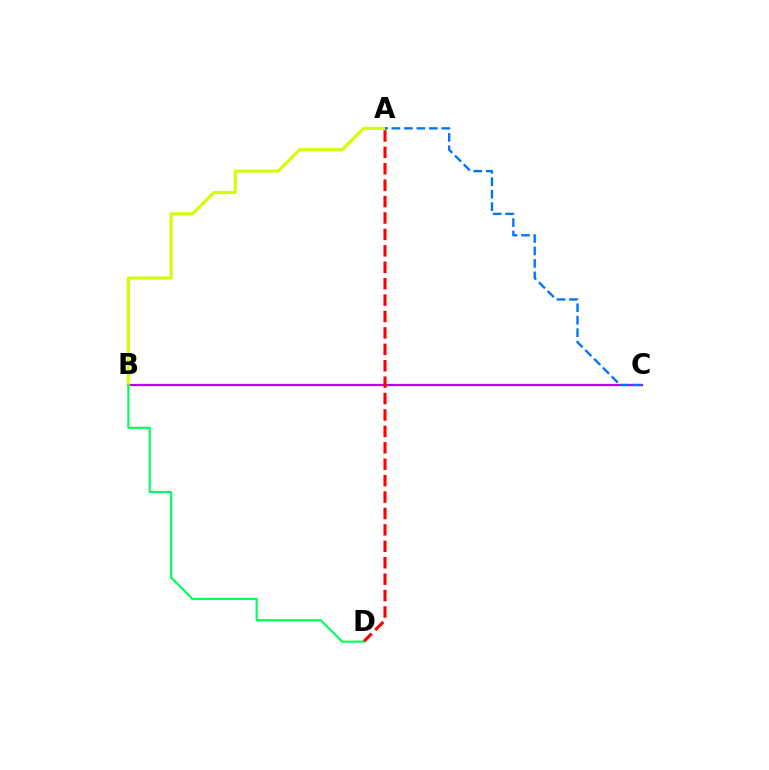{('B', 'C'): [{'color': '#b900ff', 'line_style': 'solid', 'thickness': 1.59}], ('A', 'B'): [{'color': '#d1ff00', 'line_style': 'solid', 'thickness': 2.25}], ('A', 'C'): [{'color': '#0074ff', 'line_style': 'dashed', 'thickness': 1.69}], ('A', 'D'): [{'color': '#ff0000', 'line_style': 'dashed', 'thickness': 2.23}], ('B', 'D'): [{'color': '#00ff5c', 'line_style': 'solid', 'thickness': 1.54}]}